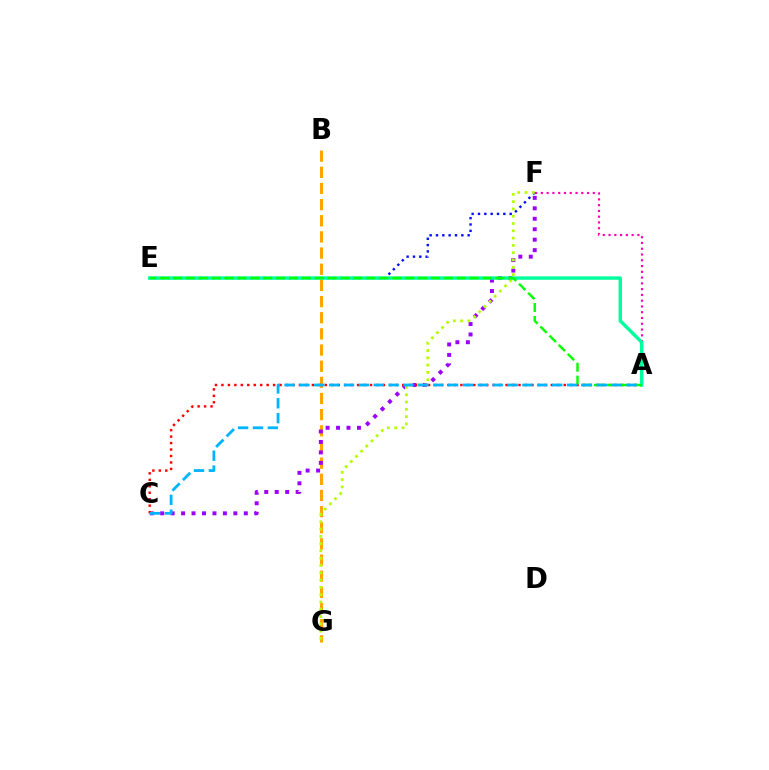{('E', 'F'): [{'color': '#0010ff', 'line_style': 'dotted', 'thickness': 1.72}], ('B', 'G'): [{'color': '#ffa500', 'line_style': 'dashed', 'thickness': 2.19}], ('A', 'F'): [{'color': '#ff00bd', 'line_style': 'dotted', 'thickness': 1.57}], ('C', 'F'): [{'color': '#9b00ff', 'line_style': 'dotted', 'thickness': 2.84}], ('A', 'C'): [{'color': '#ff0000', 'line_style': 'dotted', 'thickness': 1.75}, {'color': '#00b5ff', 'line_style': 'dashed', 'thickness': 2.02}], ('A', 'E'): [{'color': '#00ff9d', 'line_style': 'solid', 'thickness': 2.45}, {'color': '#08ff00', 'line_style': 'dashed', 'thickness': 1.75}], ('F', 'G'): [{'color': '#b3ff00', 'line_style': 'dotted', 'thickness': 1.98}]}